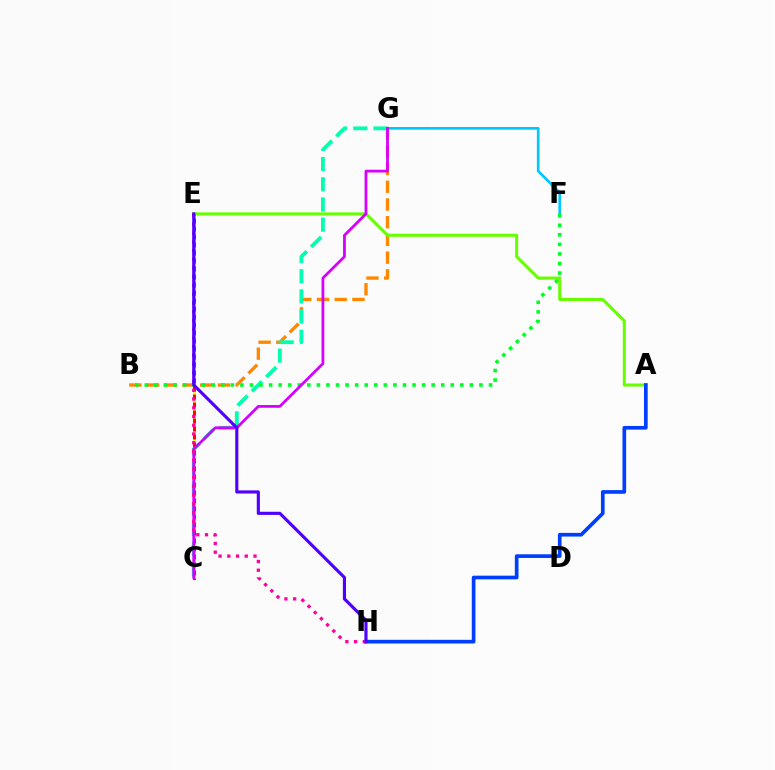{('B', 'G'): [{'color': '#ff8800', 'line_style': 'dashed', 'thickness': 2.41}], ('C', 'G'): [{'color': '#00ffaf', 'line_style': 'dashed', 'thickness': 2.74}, {'color': '#d600ff', 'line_style': 'solid', 'thickness': 2.0}], ('C', 'E'): [{'color': '#ff0000', 'line_style': 'solid', 'thickness': 2.12}, {'color': '#eeff00', 'line_style': 'dotted', 'thickness': 2.17}], ('A', 'E'): [{'color': '#66ff00', 'line_style': 'solid', 'thickness': 2.19}], ('F', 'G'): [{'color': '#00c7ff', 'line_style': 'solid', 'thickness': 1.92}], ('B', 'F'): [{'color': '#00ff27', 'line_style': 'dotted', 'thickness': 2.6}], ('A', 'H'): [{'color': '#003fff', 'line_style': 'solid', 'thickness': 2.65}], ('E', 'H'): [{'color': '#ff00a0', 'line_style': 'dotted', 'thickness': 2.37}, {'color': '#4f00ff', 'line_style': 'solid', 'thickness': 2.25}]}